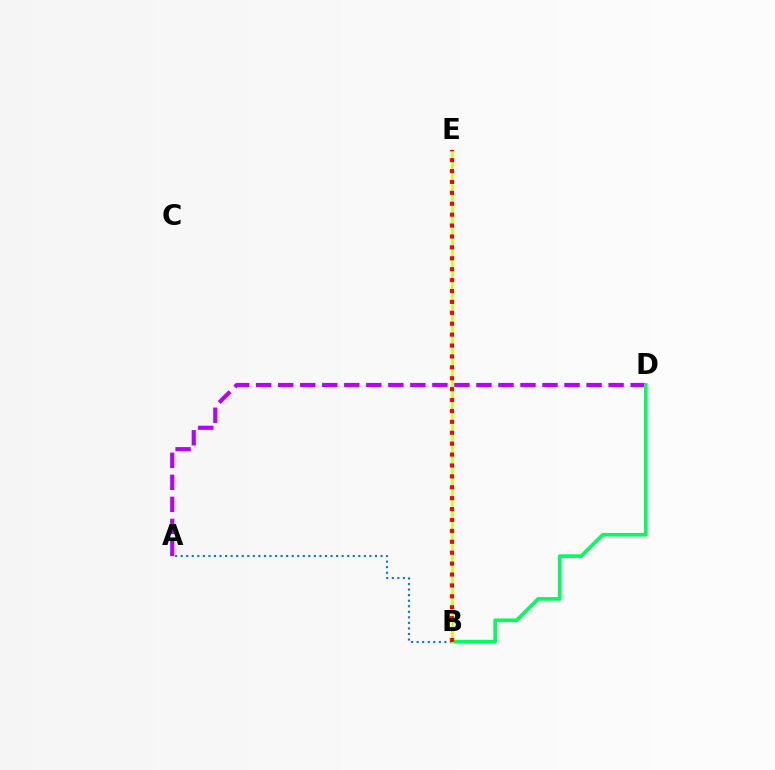{('A', 'B'): [{'color': '#0074ff', 'line_style': 'dotted', 'thickness': 1.51}], ('A', 'D'): [{'color': '#b900ff', 'line_style': 'dashed', 'thickness': 2.99}], ('B', 'D'): [{'color': '#00ff5c', 'line_style': 'solid', 'thickness': 2.62}], ('B', 'E'): [{'color': '#d1ff00', 'line_style': 'solid', 'thickness': 1.85}, {'color': '#ff0000', 'line_style': 'dotted', 'thickness': 2.96}]}